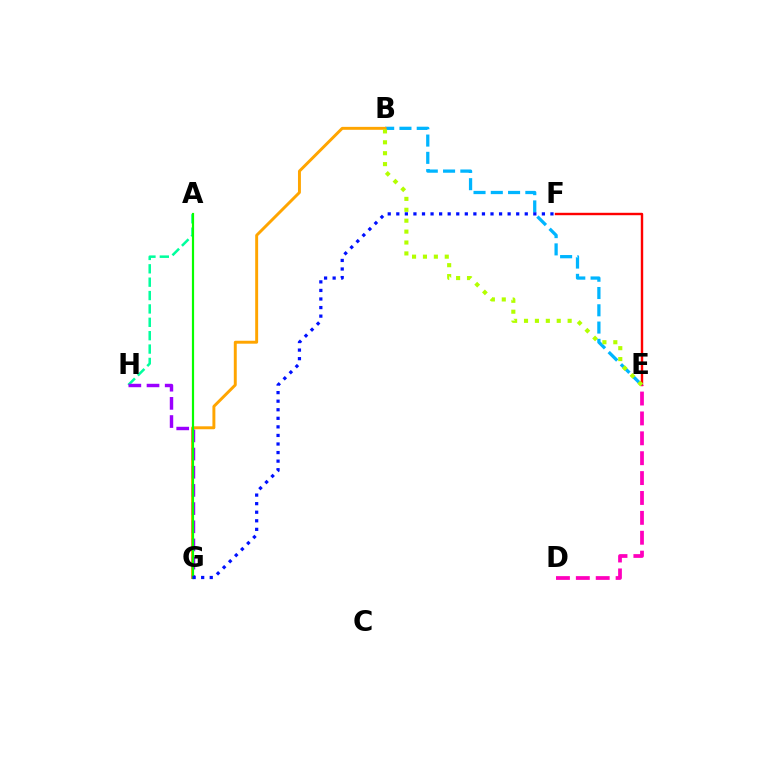{('E', 'F'): [{'color': '#ff0000', 'line_style': 'solid', 'thickness': 1.74}], ('B', 'E'): [{'color': '#00b5ff', 'line_style': 'dashed', 'thickness': 2.35}, {'color': '#b3ff00', 'line_style': 'dotted', 'thickness': 2.96}], ('D', 'E'): [{'color': '#ff00bd', 'line_style': 'dashed', 'thickness': 2.7}], ('A', 'H'): [{'color': '#00ff9d', 'line_style': 'dashed', 'thickness': 1.82}], ('B', 'G'): [{'color': '#ffa500', 'line_style': 'solid', 'thickness': 2.11}], ('G', 'H'): [{'color': '#9b00ff', 'line_style': 'dashed', 'thickness': 2.47}], ('A', 'G'): [{'color': '#08ff00', 'line_style': 'solid', 'thickness': 1.58}], ('F', 'G'): [{'color': '#0010ff', 'line_style': 'dotted', 'thickness': 2.33}]}